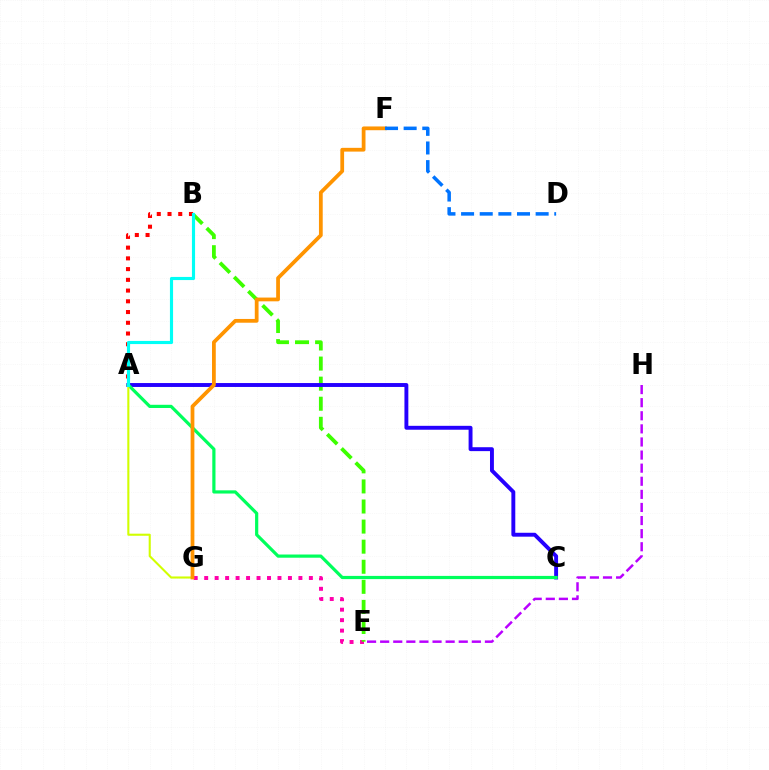{('E', 'G'): [{'color': '#ff00ac', 'line_style': 'dotted', 'thickness': 2.84}], ('B', 'E'): [{'color': '#3dff00', 'line_style': 'dashed', 'thickness': 2.73}], ('A', 'B'): [{'color': '#ff0000', 'line_style': 'dotted', 'thickness': 2.92}, {'color': '#00fff6', 'line_style': 'solid', 'thickness': 2.25}], ('A', 'C'): [{'color': '#2500ff', 'line_style': 'solid', 'thickness': 2.81}, {'color': '#00ff5c', 'line_style': 'solid', 'thickness': 2.3}], ('A', 'G'): [{'color': '#d1ff00', 'line_style': 'solid', 'thickness': 1.51}], ('F', 'G'): [{'color': '#ff9400', 'line_style': 'solid', 'thickness': 2.71}], ('E', 'H'): [{'color': '#b900ff', 'line_style': 'dashed', 'thickness': 1.78}], ('D', 'F'): [{'color': '#0074ff', 'line_style': 'dashed', 'thickness': 2.53}]}